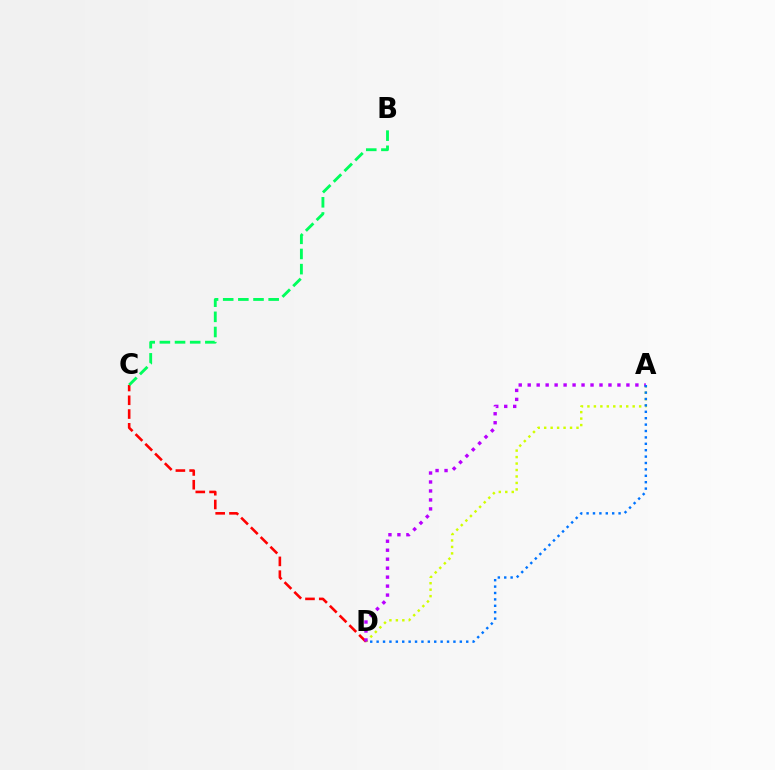{('A', 'D'): [{'color': '#d1ff00', 'line_style': 'dotted', 'thickness': 1.76}, {'color': '#b900ff', 'line_style': 'dotted', 'thickness': 2.44}, {'color': '#0074ff', 'line_style': 'dotted', 'thickness': 1.74}], ('C', 'D'): [{'color': '#ff0000', 'line_style': 'dashed', 'thickness': 1.87}], ('B', 'C'): [{'color': '#00ff5c', 'line_style': 'dashed', 'thickness': 2.06}]}